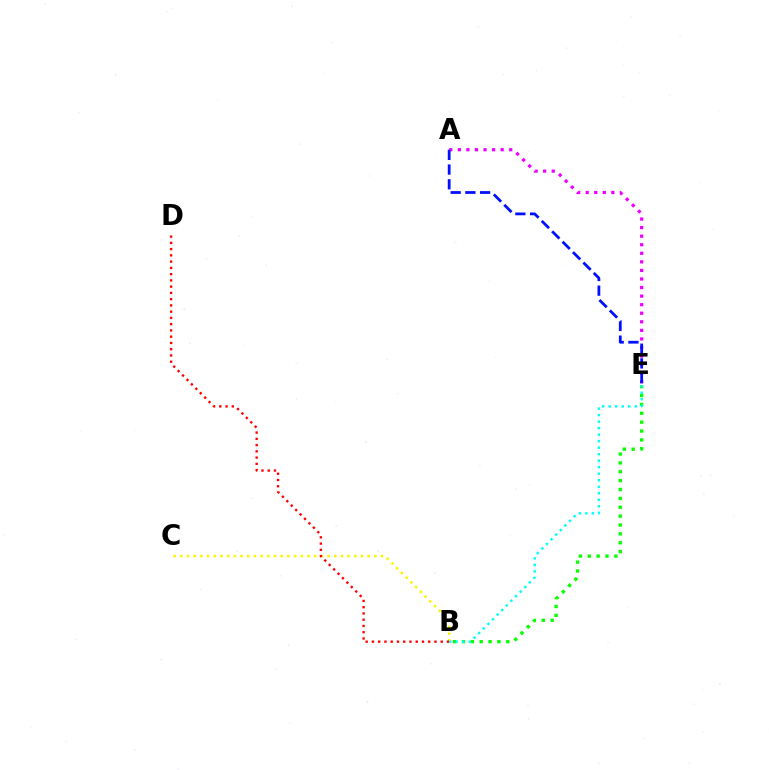{('A', 'E'): [{'color': '#ee00ff', 'line_style': 'dotted', 'thickness': 2.33}, {'color': '#0010ff', 'line_style': 'dashed', 'thickness': 2.0}], ('B', 'C'): [{'color': '#fcf500', 'line_style': 'dotted', 'thickness': 1.82}], ('B', 'E'): [{'color': '#08ff00', 'line_style': 'dotted', 'thickness': 2.41}, {'color': '#00fff6', 'line_style': 'dotted', 'thickness': 1.77}], ('B', 'D'): [{'color': '#ff0000', 'line_style': 'dotted', 'thickness': 1.7}]}